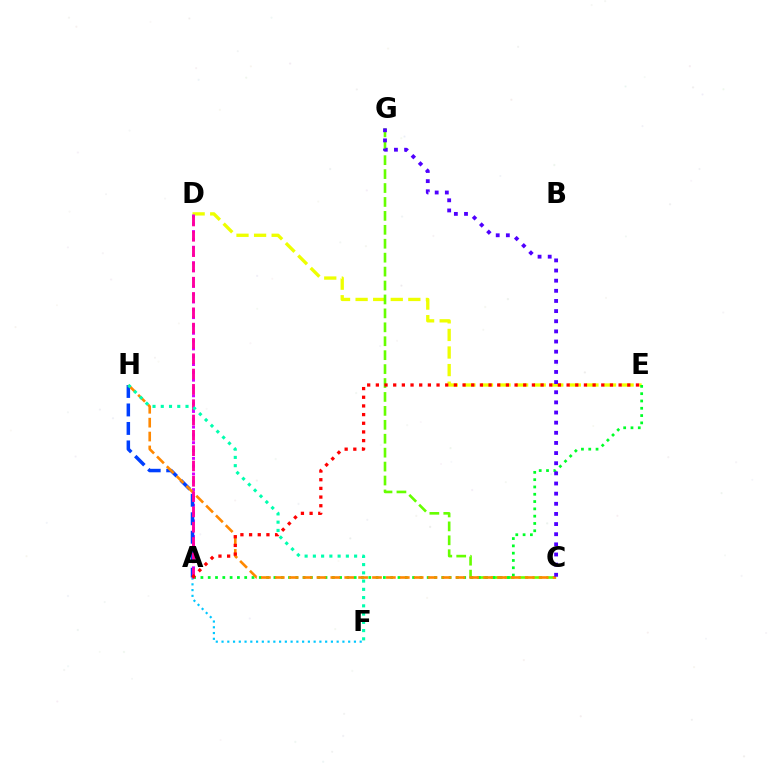{('D', 'E'): [{'color': '#eeff00', 'line_style': 'dashed', 'thickness': 2.39}], ('C', 'G'): [{'color': '#66ff00', 'line_style': 'dashed', 'thickness': 1.89}, {'color': '#4f00ff', 'line_style': 'dotted', 'thickness': 2.76}], ('A', 'E'): [{'color': '#00ff27', 'line_style': 'dotted', 'thickness': 1.98}, {'color': '#ff0000', 'line_style': 'dotted', 'thickness': 2.36}], ('A', 'F'): [{'color': '#00c7ff', 'line_style': 'dotted', 'thickness': 1.56}], ('A', 'D'): [{'color': '#d600ff', 'line_style': 'dotted', 'thickness': 2.12}, {'color': '#ff00a0', 'line_style': 'dashed', 'thickness': 2.08}], ('A', 'H'): [{'color': '#003fff', 'line_style': 'dashed', 'thickness': 2.51}], ('C', 'H'): [{'color': '#ff8800', 'line_style': 'dashed', 'thickness': 1.89}], ('F', 'H'): [{'color': '#00ffaf', 'line_style': 'dotted', 'thickness': 2.24}]}